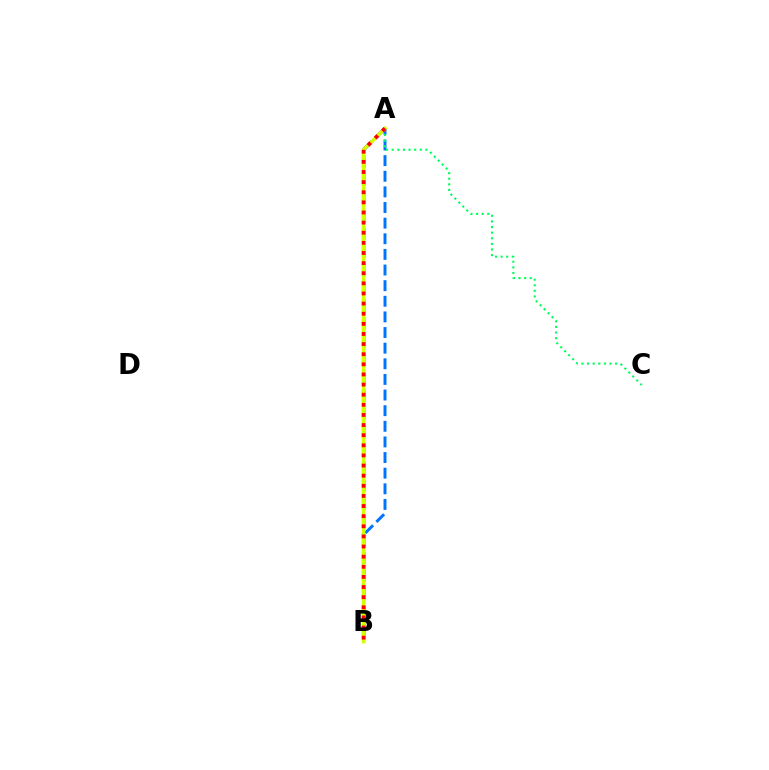{('A', 'B'): [{'color': '#b900ff', 'line_style': 'dashed', 'thickness': 2.45}, {'color': '#0074ff', 'line_style': 'dashed', 'thickness': 2.12}, {'color': '#d1ff00', 'line_style': 'solid', 'thickness': 2.5}, {'color': '#ff0000', 'line_style': 'dotted', 'thickness': 2.75}], ('A', 'C'): [{'color': '#00ff5c', 'line_style': 'dotted', 'thickness': 1.52}]}